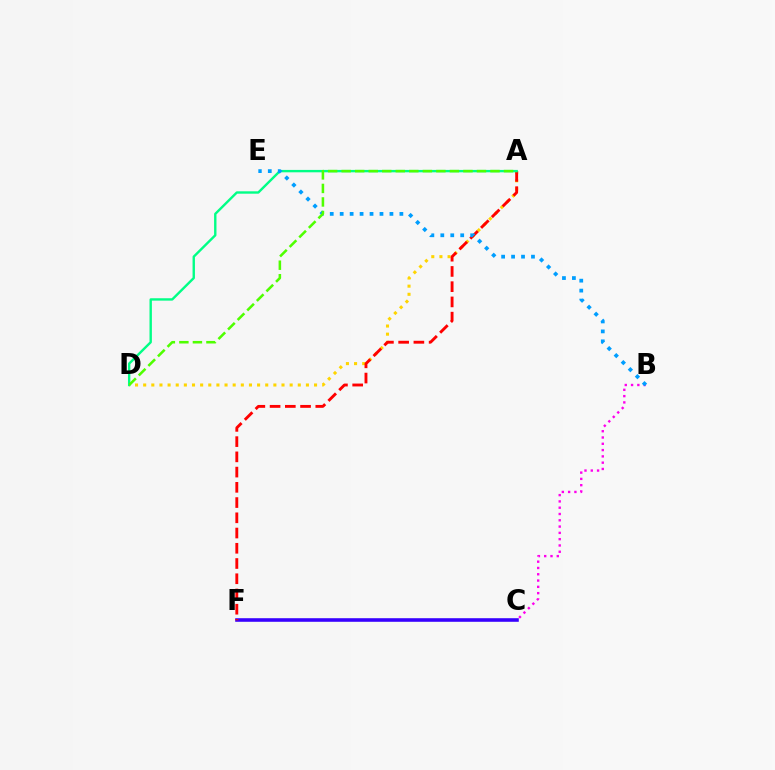{('A', 'D'): [{'color': '#ffd500', 'line_style': 'dotted', 'thickness': 2.21}, {'color': '#00ff86', 'line_style': 'solid', 'thickness': 1.72}, {'color': '#4fff00', 'line_style': 'dashed', 'thickness': 1.84}], ('C', 'F'): [{'color': '#3700ff', 'line_style': 'solid', 'thickness': 2.58}], ('A', 'F'): [{'color': '#ff0000', 'line_style': 'dashed', 'thickness': 2.07}], ('B', 'C'): [{'color': '#ff00ed', 'line_style': 'dotted', 'thickness': 1.71}], ('B', 'E'): [{'color': '#009eff', 'line_style': 'dotted', 'thickness': 2.7}]}